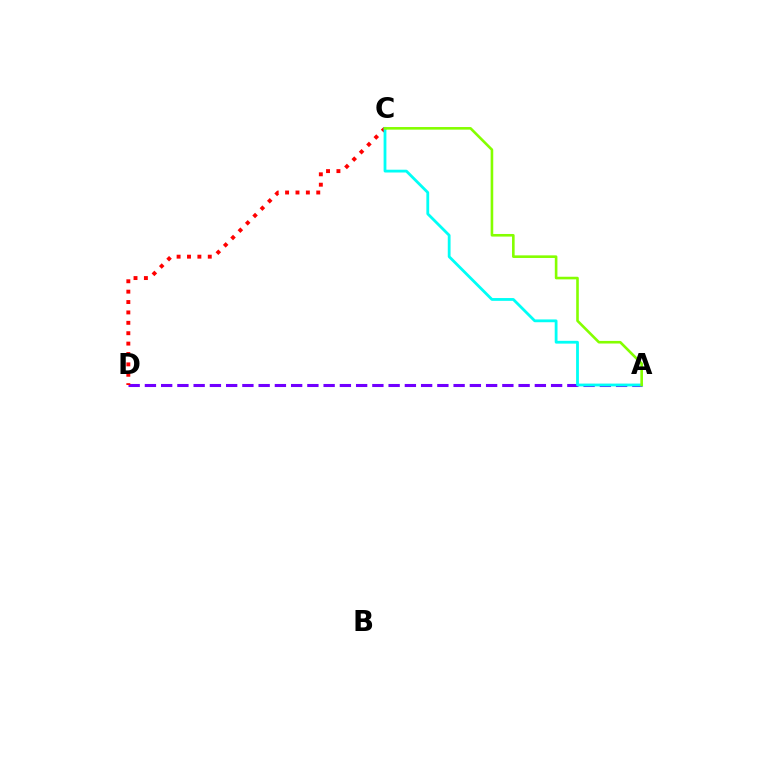{('A', 'D'): [{'color': '#7200ff', 'line_style': 'dashed', 'thickness': 2.21}], ('C', 'D'): [{'color': '#ff0000', 'line_style': 'dotted', 'thickness': 2.82}], ('A', 'C'): [{'color': '#00fff6', 'line_style': 'solid', 'thickness': 2.01}, {'color': '#84ff00', 'line_style': 'solid', 'thickness': 1.88}]}